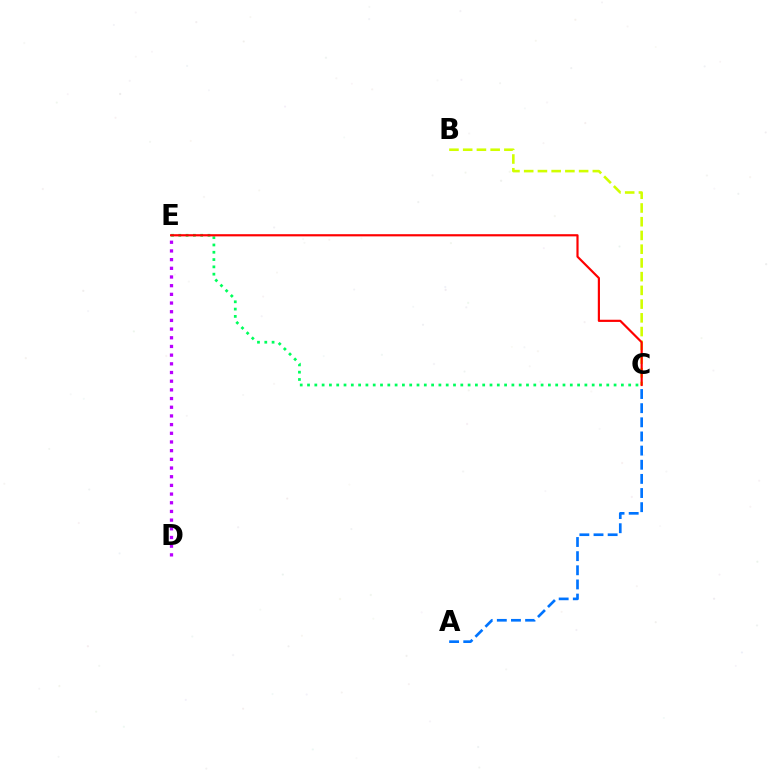{('B', 'C'): [{'color': '#d1ff00', 'line_style': 'dashed', 'thickness': 1.87}], ('A', 'C'): [{'color': '#0074ff', 'line_style': 'dashed', 'thickness': 1.92}], ('D', 'E'): [{'color': '#b900ff', 'line_style': 'dotted', 'thickness': 2.36}], ('C', 'E'): [{'color': '#00ff5c', 'line_style': 'dotted', 'thickness': 1.98}, {'color': '#ff0000', 'line_style': 'solid', 'thickness': 1.57}]}